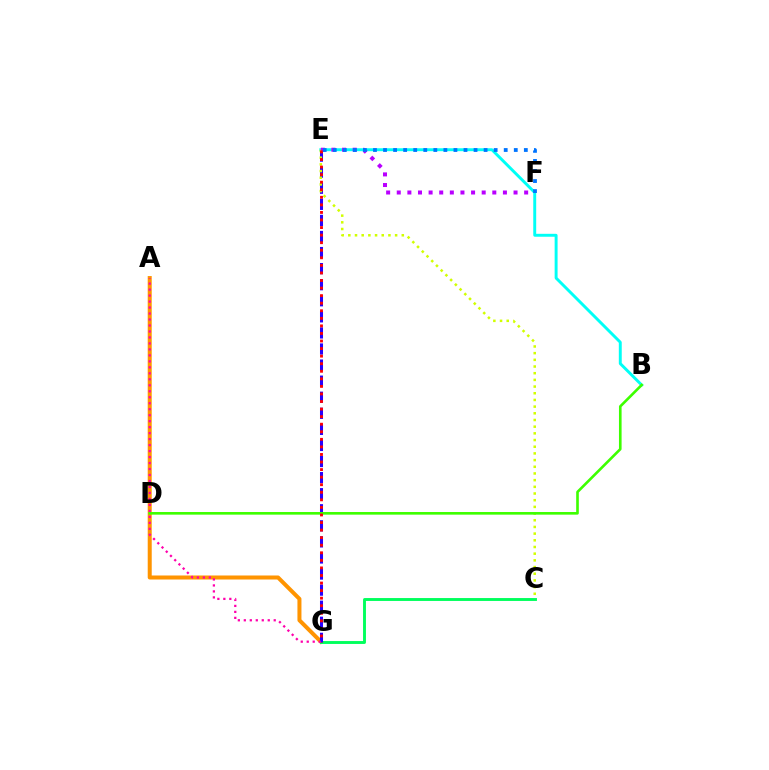{('A', 'G'): [{'color': '#ff9400', 'line_style': 'solid', 'thickness': 2.89}, {'color': '#ff00ac', 'line_style': 'dotted', 'thickness': 1.63}], ('B', 'E'): [{'color': '#00fff6', 'line_style': 'solid', 'thickness': 2.11}], ('C', 'G'): [{'color': '#00ff5c', 'line_style': 'solid', 'thickness': 2.09}], ('E', 'G'): [{'color': '#2500ff', 'line_style': 'dashed', 'thickness': 2.18}, {'color': '#ff0000', 'line_style': 'dotted', 'thickness': 2.05}], ('C', 'E'): [{'color': '#d1ff00', 'line_style': 'dotted', 'thickness': 1.82}], ('B', 'D'): [{'color': '#3dff00', 'line_style': 'solid', 'thickness': 1.89}], ('E', 'F'): [{'color': '#b900ff', 'line_style': 'dotted', 'thickness': 2.88}, {'color': '#0074ff', 'line_style': 'dotted', 'thickness': 2.73}]}